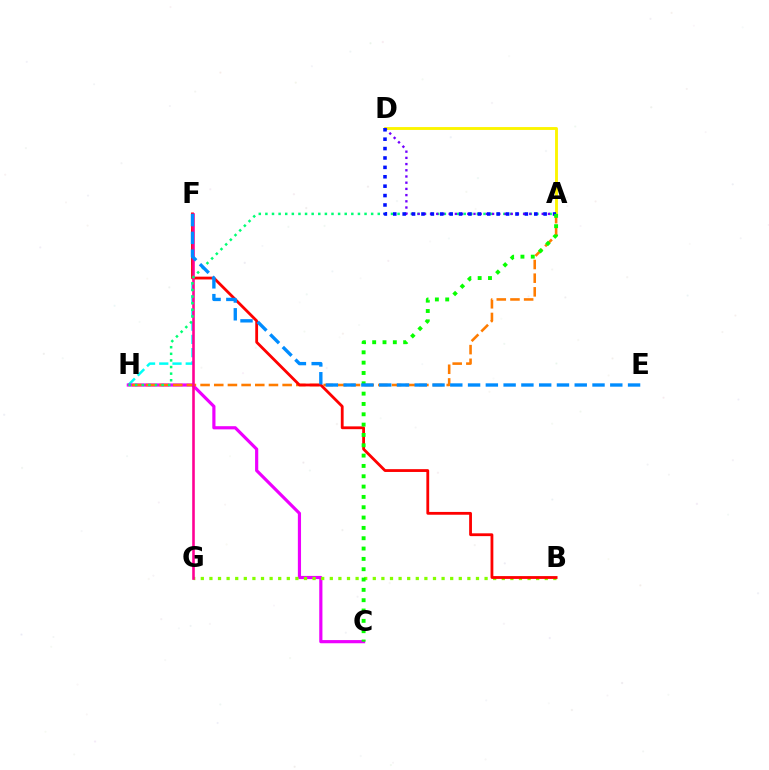{('F', 'H'): [{'color': '#00fff6', 'line_style': 'dashed', 'thickness': 1.8}], ('C', 'H'): [{'color': '#ee00ff', 'line_style': 'solid', 'thickness': 2.28}], ('A', 'H'): [{'color': '#ff7c00', 'line_style': 'dashed', 'thickness': 1.86}, {'color': '#00ff74', 'line_style': 'dotted', 'thickness': 1.8}], ('B', 'G'): [{'color': '#84ff00', 'line_style': 'dotted', 'thickness': 2.34}], ('B', 'F'): [{'color': '#ff0000', 'line_style': 'solid', 'thickness': 2.02}], ('F', 'G'): [{'color': '#ff0094', 'line_style': 'solid', 'thickness': 1.87}], ('A', 'D'): [{'color': '#fcf500', 'line_style': 'solid', 'thickness': 2.07}, {'color': '#7200ff', 'line_style': 'dotted', 'thickness': 1.69}, {'color': '#0010ff', 'line_style': 'dotted', 'thickness': 2.55}], ('A', 'C'): [{'color': '#08ff00', 'line_style': 'dotted', 'thickness': 2.81}], ('E', 'F'): [{'color': '#008cff', 'line_style': 'dashed', 'thickness': 2.42}]}